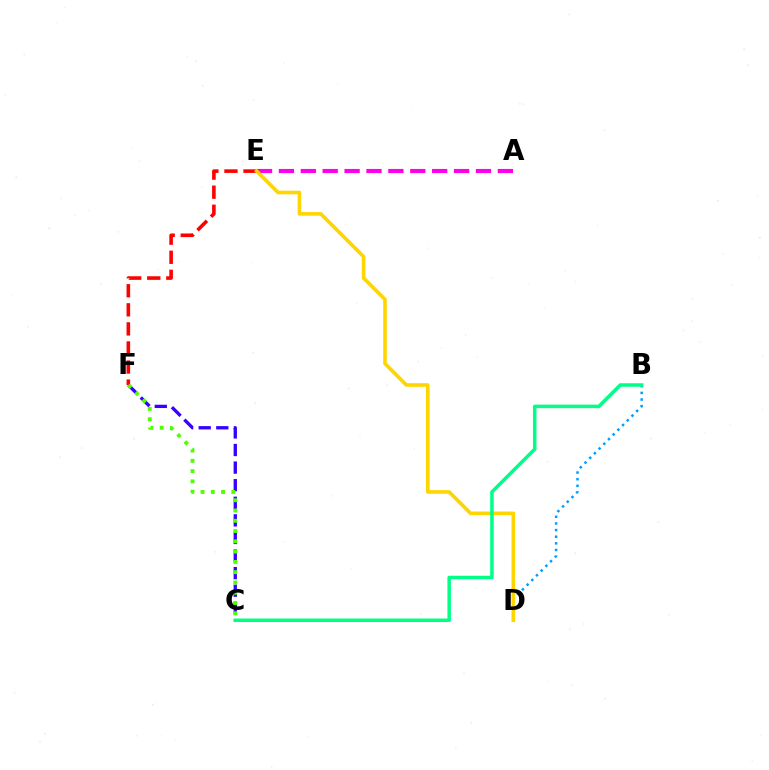{('C', 'F'): [{'color': '#3700ff', 'line_style': 'dashed', 'thickness': 2.39}, {'color': '#4fff00', 'line_style': 'dotted', 'thickness': 2.79}], ('A', 'E'): [{'color': '#ff00ed', 'line_style': 'dashed', 'thickness': 2.97}], ('E', 'F'): [{'color': '#ff0000', 'line_style': 'dashed', 'thickness': 2.59}], ('B', 'D'): [{'color': '#009eff', 'line_style': 'dotted', 'thickness': 1.8}], ('D', 'E'): [{'color': '#ffd500', 'line_style': 'solid', 'thickness': 2.61}], ('B', 'C'): [{'color': '#00ff86', 'line_style': 'solid', 'thickness': 2.53}]}